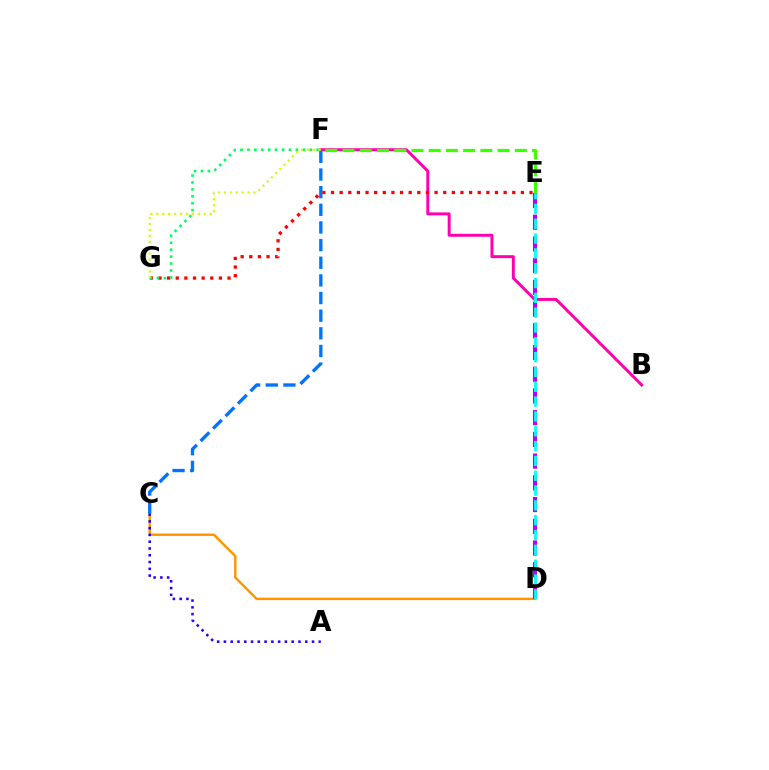{('C', 'D'): [{'color': '#ff9400', 'line_style': 'solid', 'thickness': 1.74}], ('A', 'C'): [{'color': '#2500ff', 'line_style': 'dotted', 'thickness': 1.84}], ('B', 'F'): [{'color': '#ff00ac', 'line_style': 'solid', 'thickness': 2.13}], ('C', 'F'): [{'color': '#0074ff', 'line_style': 'dashed', 'thickness': 2.4}], ('E', 'G'): [{'color': '#ff0000', 'line_style': 'dotted', 'thickness': 2.34}], ('D', 'E'): [{'color': '#b900ff', 'line_style': 'dashed', 'thickness': 2.95}, {'color': '#00fff6', 'line_style': 'dashed', 'thickness': 2.01}], ('F', 'G'): [{'color': '#00ff5c', 'line_style': 'dotted', 'thickness': 1.88}, {'color': '#d1ff00', 'line_style': 'dotted', 'thickness': 1.61}], ('E', 'F'): [{'color': '#3dff00', 'line_style': 'dashed', 'thickness': 2.34}]}